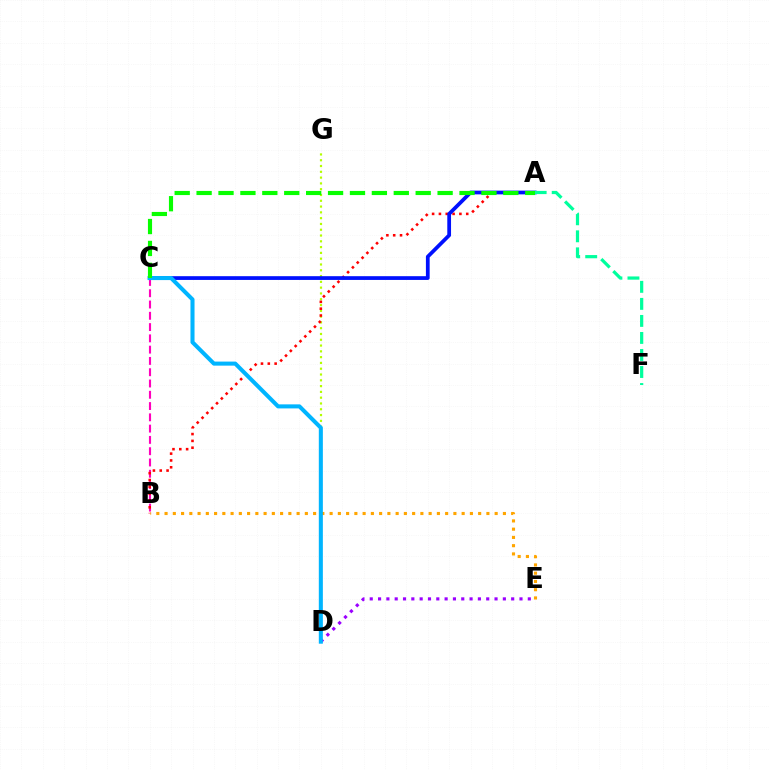{('D', 'G'): [{'color': '#b3ff00', 'line_style': 'dotted', 'thickness': 1.57}], ('B', 'E'): [{'color': '#ffa500', 'line_style': 'dotted', 'thickness': 2.24}], ('D', 'E'): [{'color': '#9b00ff', 'line_style': 'dotted', 'thickness': 2.26}], ('B', 'C'): [{'color': '#ff00bd', 'line_style': 'dashed', 'thickness': 1.53}], ('A', 'B'): [{'color': '#ff0000', 'line_style': 'dotted', 'thickness': 1.85}], ('A', 'C'): [{'color': '#0010ff', 'line_style': 'solid', 'thickness': 2.7}, {'color': '#08ff00', 'line_style': 'dashed', 'thickness': 2.98}], ('A', 'F'): [{'color': '#00ff9d', 'line_style': 'dashed', 'thickness': 2.31}], ('C', 'D'): [{'color': '#00b5ff', 'line_style': 'solid', 'thickness': 2.92}]}